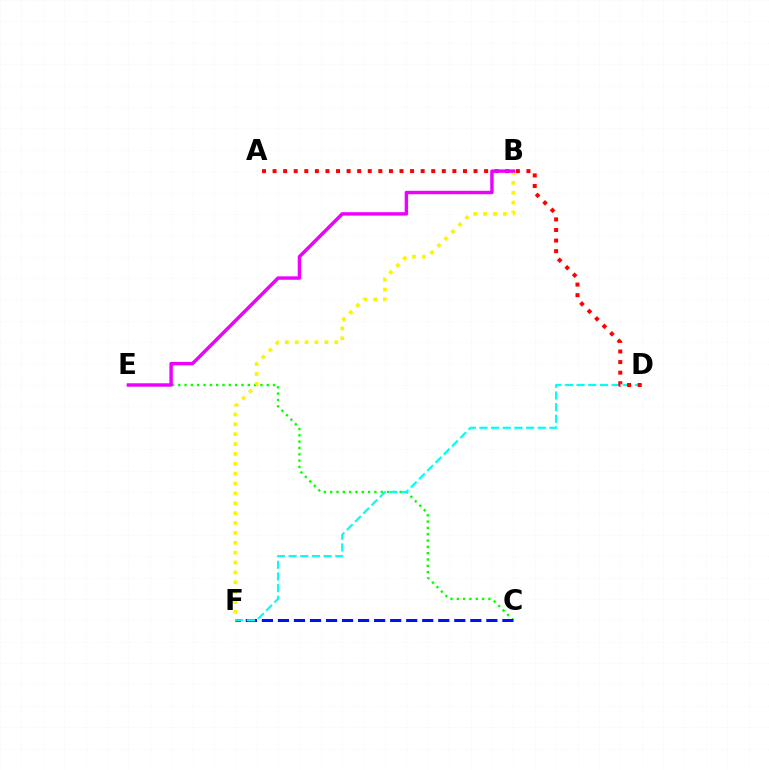{('C', 'E'): [{'color': '#08ff00', 'line_style': 'dotted', 'thickness': 1.72}], ('C', 'F'): [{'color': '#0010ff', 'line_style': 'dashed', 'thickness': 2.18}], ('B', 'F'): [{'color': '#fcf500', 'line_style': 'dotted', 'thickness': 2.68}], ('D', 'F'): [{'color': '#00fff6', 'line_style': 'dashed', 'thickness': 1.58}], ('A', 'D'): [{'color': '#ff0000', 'line_style': 'dotted', 'thickness': 2.87}], ('B', 'E'): [{'color': '#ee00ff', 'line_style': 'solid', 'thickness': 2.47}]}